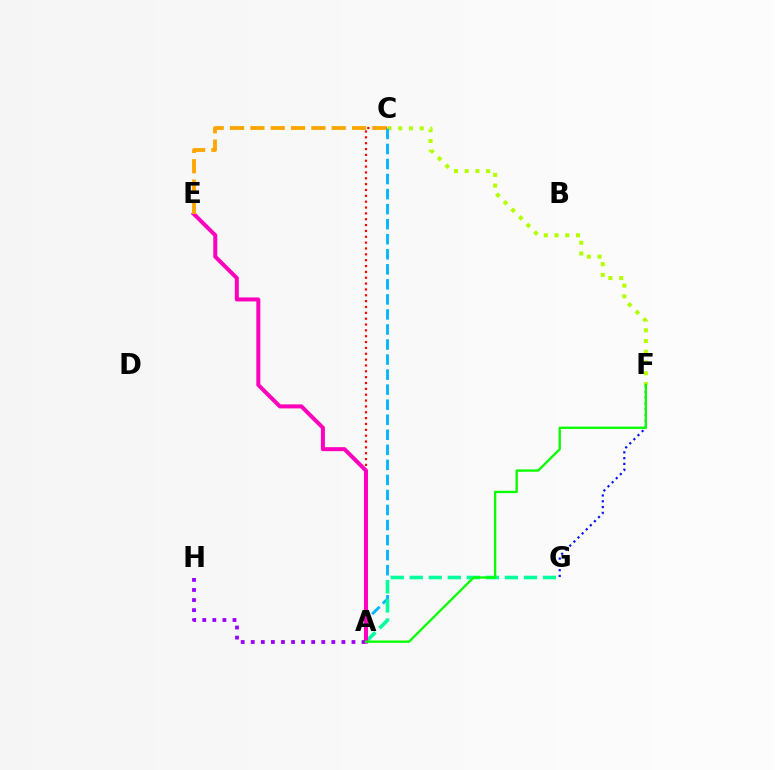{('C', 'F'): [{'color': '#b3ff00', 'line_style': 'dotted', 'thickness': 2.92}], ('A', 'C'): [{'color': '#ff0000', 'line_style': 'dotted', 'thickness': 1.59}, {'color': '#00b5ff', 'line_style': 'dashed', 'thickness': 2.04}], ('F', 'G'): [{'color': '#0010ff', 'line_style': 'dotted', 'thickness': 1.57}], ('A', 'G'): [{'color': '#00ff9d', 'line_style': 'dashed', 'thickness': 2.59}], ('A', 'E'): [{'color': '#ff00bd', 'line_style': 'solid', 'thickness': 2.88}], ('A', 'H'): [{'color': '#9b00ff', 'line_style': 'dotted', 'thickness': 2.74}], ('C', 'E'): [{'color': '#ffa500', 'line_style': 'dashed', 'thickness': 2.76}], ('A', 'F'): [{'color': '#08ff00', 'line_style': 'solid', 'thickness': 1.68}]}